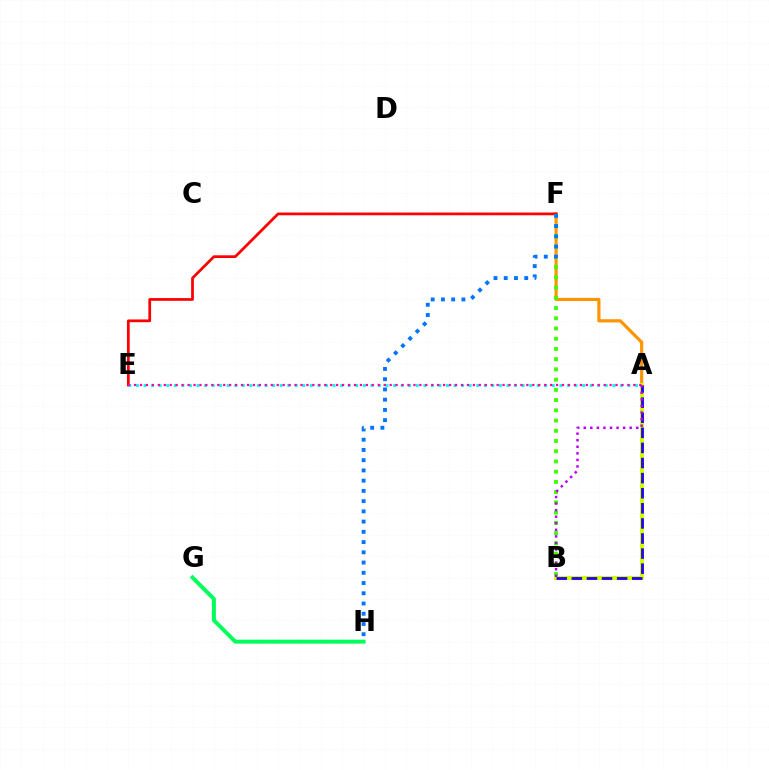{('A', 'F'): [{'color': '#ff9400', 'line_style': 'solid', 'thickness': 2.28}], ('E', 'F'): [{'color': '#ff0000', 'line_style': 'solid', 'thickness': 1.97}], ('G', 'H'): [{'color': '#00ff5c', 'line_style': 'solid', 'thickness': 2.85}], ('B', 'F'): [{'color': '#3dff00', 'line_style': 'dotted', 'thickness': 2.78}], ('F', 'H'): [{'color': '#0074ff', 'line_style': 'dotted', 'thickness': 2.78}], ('A', 'E'): [{'color': '#00fff6', 'line_style': 'dotted', 'thickness': 2.05}, {'color': '#ff00ac', 'line_style': 'dotted', 'thickness': 1.61}], ('A', 'B'): [{'color': '#d1ff00', 'line_style': 'solid', 'thickness': 2.96}, {'color': '#2500ff', 'line_style': 'dashed', 'thickness': 2.05}, {'color': '#b900ff', 'line_style': 'dotted', 'thickness': 1.78}]}